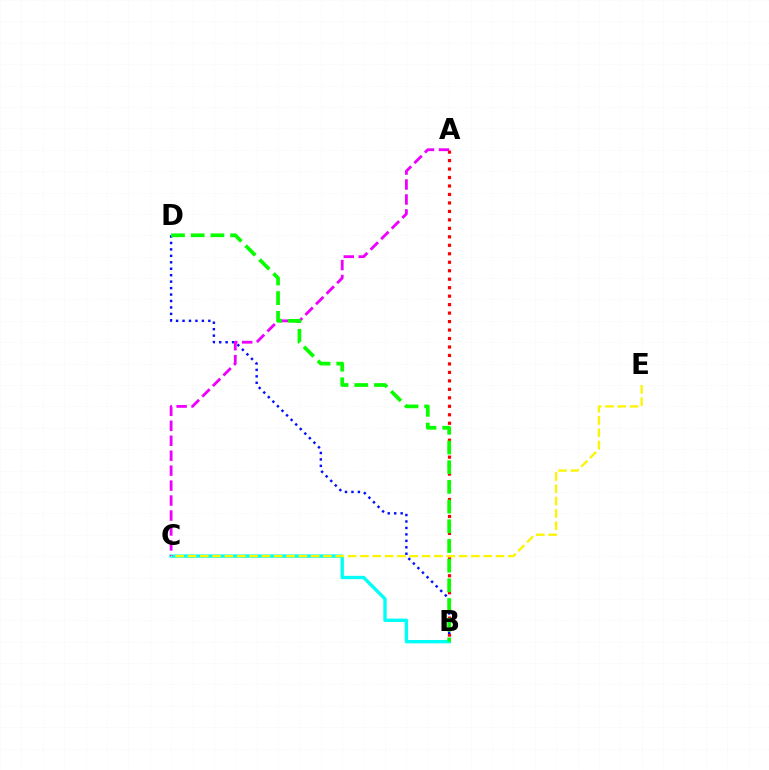{('A', 'B'): [{'color': '#ff0000', 'line_style': 'dotted', 'thickness': 2.3}], ('B', 'C'): [{'color': '#00fff6', 'line_style': 'solid', 'thickness': 2.42}], ('B', 'D'): [{'color': '#0010ff', 'line_style': 'dotted', 'thickness': 1.75}, {'color': '#08ff00', 'line_style': 'dashed', 'thickness': 2.68}], ('A', 'C'): [{'color': '#ee00ff', 'line_style': 'dashed', 'thickness': 2.03}], ('C', 'E'): [{'color': '#fcf500', 'line_style': 'dashed', 'thickness': 1.67}]}